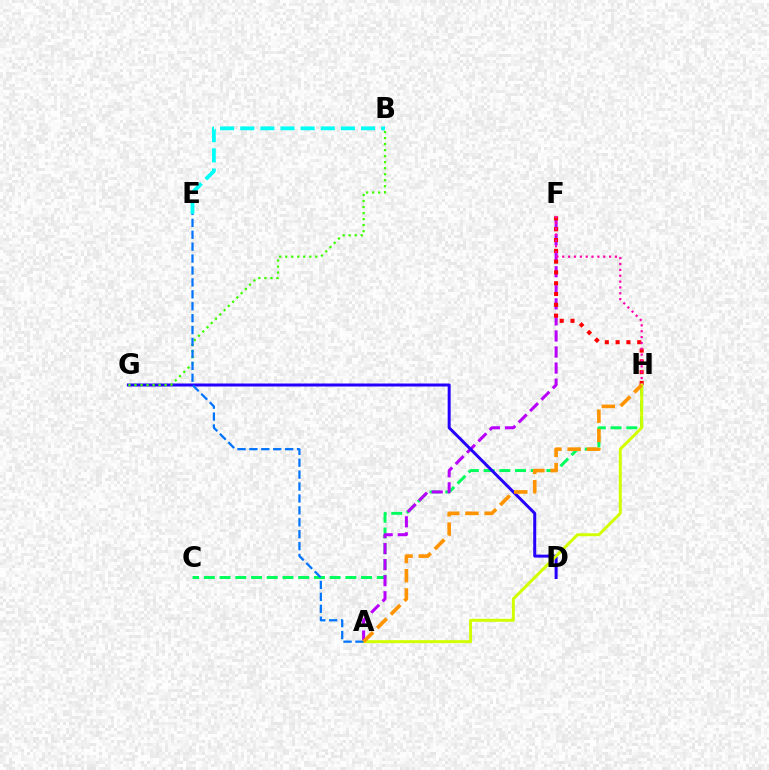{('C', 'H'): [{'color': '#00ff5c', 'line_style': 'dashed', 'thickness': 2.14}], ('B', 'E'): [{'color': '#00fff6', 'line_style': 'dashed', 'thickness': 2.73}], ('A', 'F'): [{'color': '#b900ff', 'line_style': 'dashed', 'thickness': 2.18}], ('F', 'H'): [{'color': '#ff0000', 'line_style': 'dotted', 'thickness': 2.93}, {'color': '#ff00ac', 'line_style': 'dotted', 'thickness': 1.59}], ('D', 'G'): [{'color': '#2500ff', 'line_style': 'solid', 'thickness': 2.16}], ('A', 'H'): [{'color': '#d1ff00', 'line_style': 'solid', 'thickness': 2.13}, {'color': '#ff9400', 'line_style': 'dashed', 'thickness': 2.61}], ('B', 'G'): [{'color': '#3dff00', 'line_style': 'dotted', 'thickness': 1.64}], ('A', 'E'): [{'color': '#0074ff', 'line_style': 'dashed', 'thickness': 1.62}]}